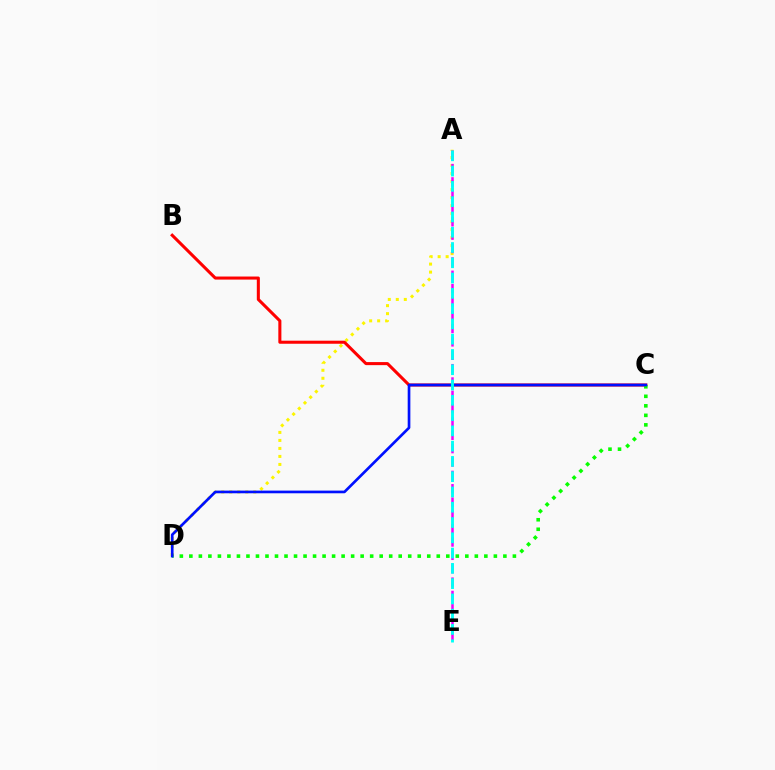{('A', 'D'): [{'color': '#fcf500', 'line_style': 'dotted', 'thickness': 2.17}], ('B', 'C'): [{'color': '#ff0000', 'line_style': 'solid', 'thickness': 2.2}], ('C', 'D'): [{'color': '#08ff00', 'line_style': 'dotted', 'thickness': 2.59}, {'color': '#0010ff', 'line_style': 'solid', 'thickness': 1.93}], ('A', 'E'): [{'color': '#ee00ff', 'line_style': 'dashed', 'thickness': 1.81}, {'color': '#00fff6', 'line_style': 'dashed', 'thickness': 2.08}]}